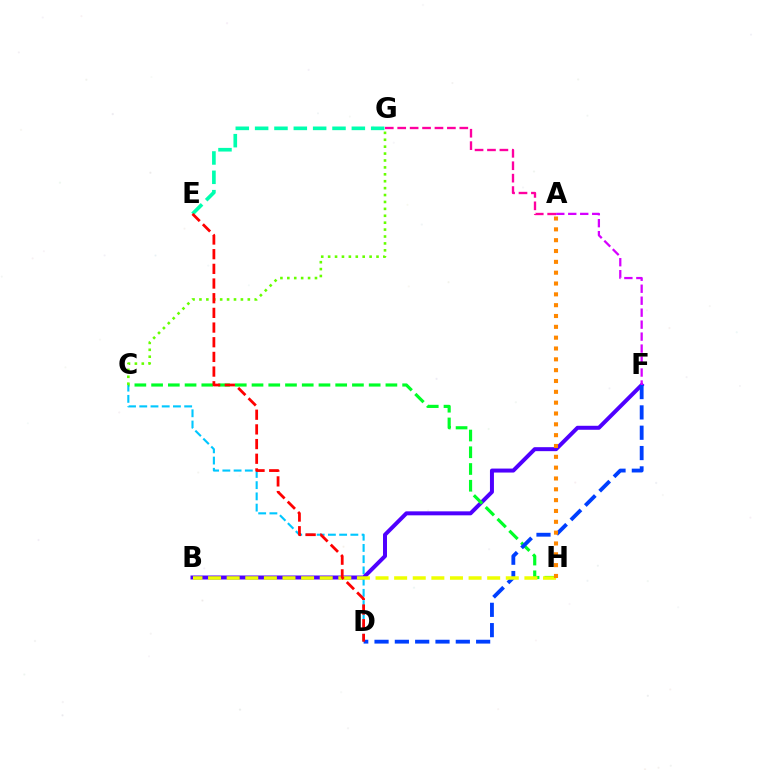{('C', 'D'): [{'color': '#00c7ff', 'line_style': 'dashed', 'thickness': 1.53}], ('B', 'F'): [{'color': '#4f00ff', 'line_style': 'solid', 'thickness': 2.87}], ('C', 'H'): [{'color': '#00ff27', 'line_style': 'dashed', 'thickness': 2.27}], ('D', 'F'): [{'color': '#003fff', 'line_style': 'dashed', 'thickness': 2.76}], ('B', 'H'): [{'color': '#eeff00', 'line_style': 'dashed', 'thickness': 2.53}], ('A', 'H'): [{'color': '#ff8800', 'line_style': 'dotted', 'thickness': 2.94}], ('C', 'G'): [{'color': '#66ff00', 'line_style': 'dotted', 'thickness': 1.88}], ('A', 'G'): [{'color': '#ff00a0', 'line_style': 'dashed', 'thickness': 1.69}], ('E', 'G'): [{'color': '#00ffaf', 'line_style': 'dashed', 'thickness': 2.63}], ('D', 'E'): [{'color': '#ff0000', 'line_style': 'dashed', 'thickness': 1.99}], ('A', 'F'): [{'color': '#d600ff', 'line_style': 'dashed', 'thickness': 1.63}]}